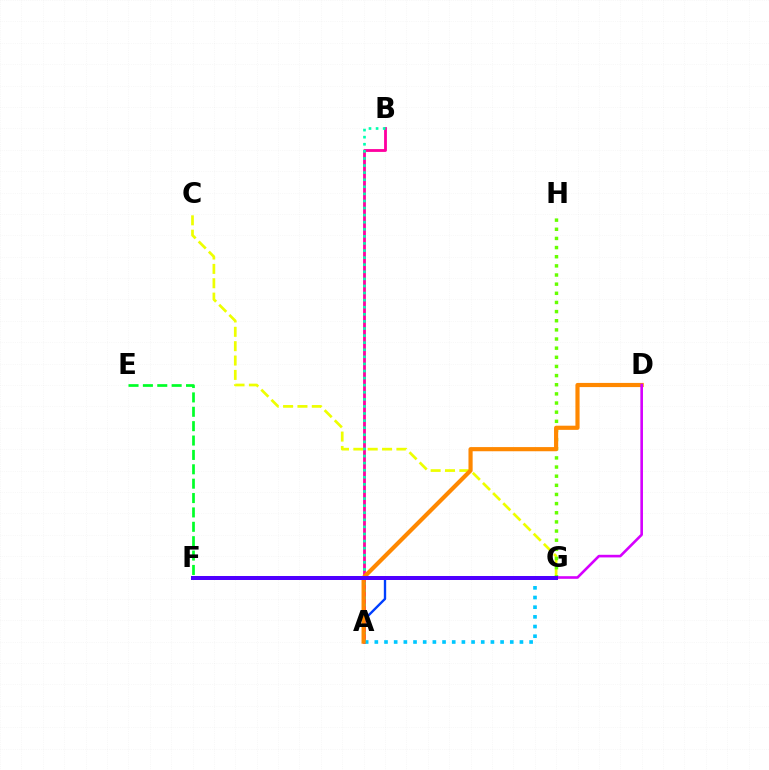{('A', 'B'): [{'color': '#ff00a0', 'line_style': 'solid', 'thickness': 2.03}, {'color': '#00ffaf', 'line_style': 'dotted', 'thickness': 1.93}], ('C', 'G'): [{'color': '#eeff00', 'line_style': 'dashed', 'thickness': 1.95}], ('A', 'G'): [{'color': '#003fff', 'line_style': 'solid', 'thickness': 1.7}, {'color': '#00c7ff', 'line_style': 'dotted', 'thickness': 2.63}], ('G', 'H'): [{'color': '#66ff00', 'line_style': 'dotted', 'thickness': 2.48}], ('F', 'G'): [{'color': '#ff0000', 'line_style': 'solid', 'thickness': 1.62}, {'color': '#4f00ff', 'line_style': 'solid', 'thickness': 2.87}], ('A', 'D'): [{'color': '#ff8800', 'line_style': 'solid', 'thickness': 3.0}], ('D', 'G'): [{'color': '#d600ff', 'line_style': 'solid', 'thickness': 1.89}], ('E', 'F'): [{'color': '#00ff27', 'line_style': 'dashed', 'thickness': 1.95}]}